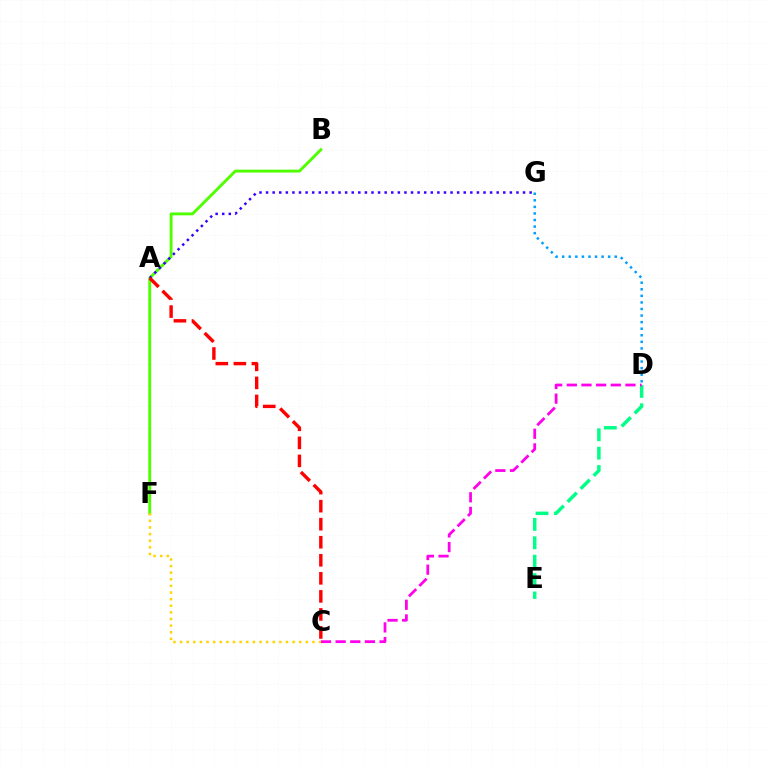{('D', 'G'): [{'color': '#009eff', 'line_style': 'dotted', 'thickness': 1.79}], ('B', 'F'): [{'color': '#4fff00', 'line_style': 'solid', 'thickness': 2.08}], ('D', 'E'): [{'color': '#00ff86', 'line_style': 'dashed', 'thickness': 2.5}], ('C', 'D'): [{'color': '#ff00ed', 'line_style': 'dashed', 'thickness': 1.99}], ('A', 'G'): [{'color': '#3700ff', 'line_style': 'dotted', 'thickness': 1.79}], ('A', 'C'): [{'color': '#ff0000', 'line_style': 'dashed', 'thickness': 2.45}], ('C', 'F'): [{'color': '#ffd500', 'line_style': 'dotted', 'thickness': 1.8}]}